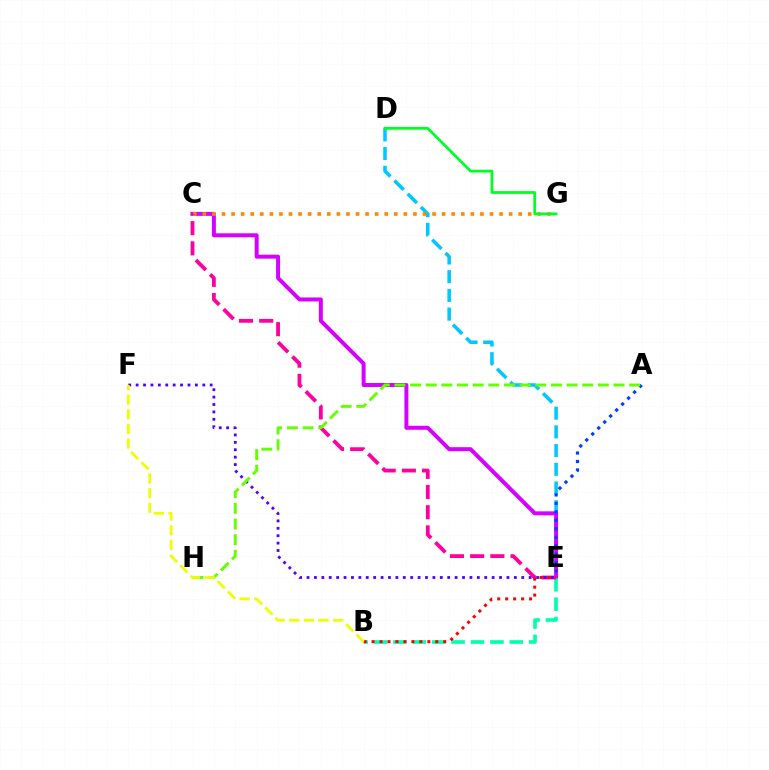{('D', 'E'): [{'color': '#00c7ff', 'line_style': 'dashed', 'thickness': 2.54}], ('C', 'E'): [{'color': '#d600ff', 'line_style': 'solid', 'thickness': 2.86}, {'color': '#ff00a0', 'line_style': 'dashed', 'thickness': 2.74}], ('B', 'E'): [{'color': '#00ffaf', 'line_style': 'dashed', 'thickness': 2.63}, {'color': '#ff0000', 'line_style': 'dotted', 'thickness': 2.16}], ('C', 'G'): [{'color': '#ff8800', 'line_style': 'dotted', 'thickness': 2.6}], ('D', 'G'): [{'color': '#00ff27', 'line_style': 'solid', 'thickness': 2.01}], ('A', 'E'): [{'color': '#003fff', 'line_style': 'dotted', 'thickness': 2.3}], ('E', 'F'): [{'color': '#4f00ff', 'line_style': 'dotted', 'thickness': 2.01}], ('A', 'H'): [{'color': '#66ff00', 'line_style': 'dashed', 'thickness': 2.13}], ('B', 'F'): [{'color': '#eeff00', 'line_style': 'dashed', 'thickness': 1.99}]}